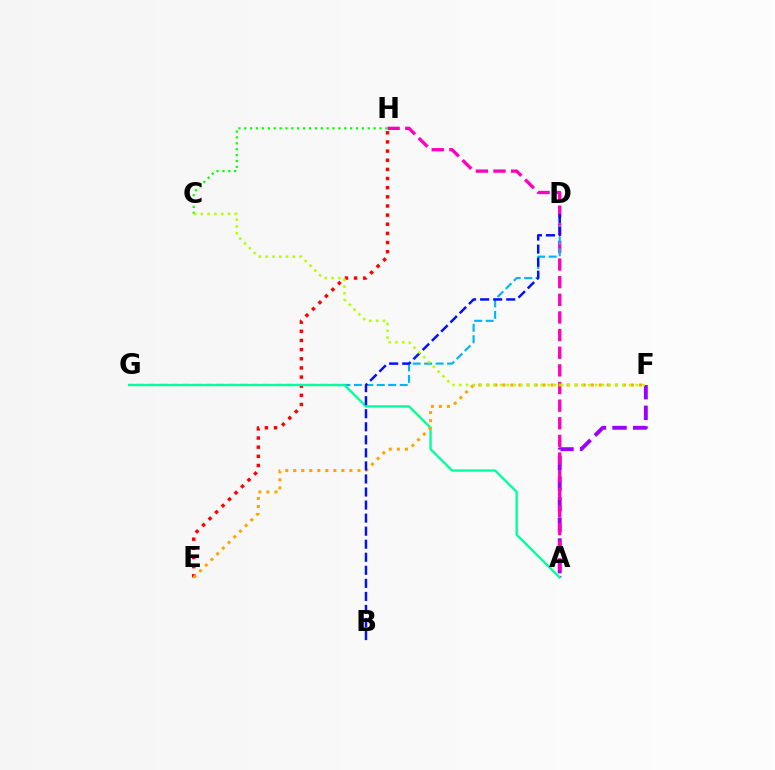{('A', 'F'): [{'color': '#9b00ff', 'line_style': 'dashed', 'thickness': 2.8}], ('A', 'H'): [{'color': '#ff00bd', 'line_style': 'dashed', 'thickness': 2.4}], ('C', 'H'): [{'color': '#08ff00', 'line_style': 'dotted', 'thickness': 1.6}], ('D', 'G'): [{'color': '#00b5ff', 'line_style': 'dashed', 'thickness': 1.56}], ('E', 'H'): [{'color': '#ff0000', 'line_style': 'dotted', 'thickness': 2.48}], ('A', 'G'): [{'color': '#00ff9d', 'line_style': 'solid', 'thickness': 1.69}], ('E', 'F'): [{'color': '#ffa500', 'line_style': 'dotted', 'thickness': 2.18}], ('B', 'D'): [{'color': '#0010ff', 'line_style': 'dashed', 'thickness': 1.77}], ('C', 'F'): [{'color': '#b3ff00', 'line_style': 'dotted', 'thickness': 1.85}]}